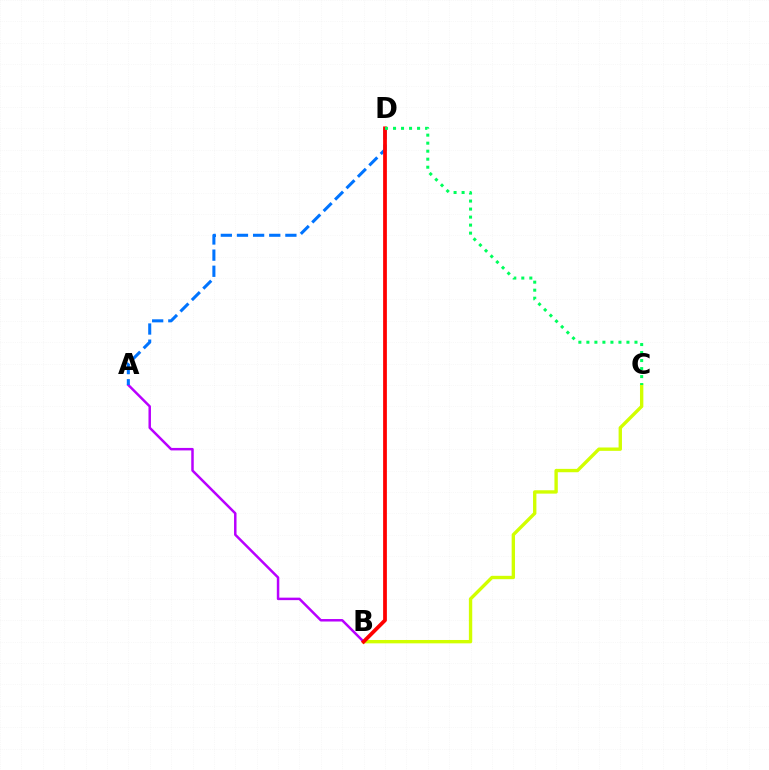{('B', 'C'): [{'color': '#d1ff00', 'line_style': 'solid', 'thickness': 2.42}], ('A', 'B'): [{'color': '#b900ff', 'line_style': 'solid', 'thickness': 1.79}], ('A', 'D'): [{'color': '#0074ff', 'line_style': 'dashed', 'thickness': 2.19}], ('B', 'D'): [{'color': '#ff0000', 'line_style': 'solid', 'thickness': 2.71}], ('C', 'D'): [{'color': '#00ff5c', 'line_style': 'dotted', 'thickness': 2.18}]}